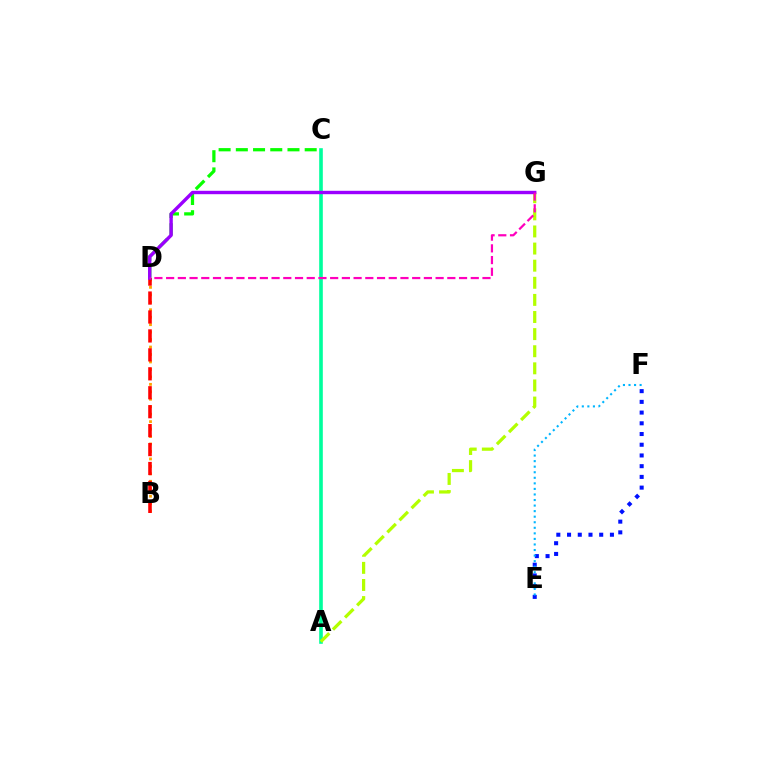{('A', 'C'): [{'color': '#00ff9d', 'line_style': 'solid', 'thickness': 2.61}], ('E', 'F'): [{'color': '#0010ff', 'line_style': 'dotted', 'thickness': 2.91}, {'color': '#00b5ff', 'line_style': 'dotted', 'thickness': 1.51}], ('B', 'D'): [{'color': '#ffa500', 'line_style': 'dotted', 'thickness': 2.03}, {'color': '#ff0000', 'line_style': 'dashed', 'thickness': 2.57}], ('A', 'G'): [{'color': '#b3ff00', 'line_style': 'dashed', 'thickness': 2.32}], ('C', 'D'): [{'color': '#08ff00', 'line_style': 'dashed', 'thickness': 2.34}], ('D', 'G'): [{'color': '#9b00ff', 'line_style': 'solid', 'thickness': 2.44}, {'color': '#ff00bd', 'line_style': 'dashed', 'thickness': 1.59}]}